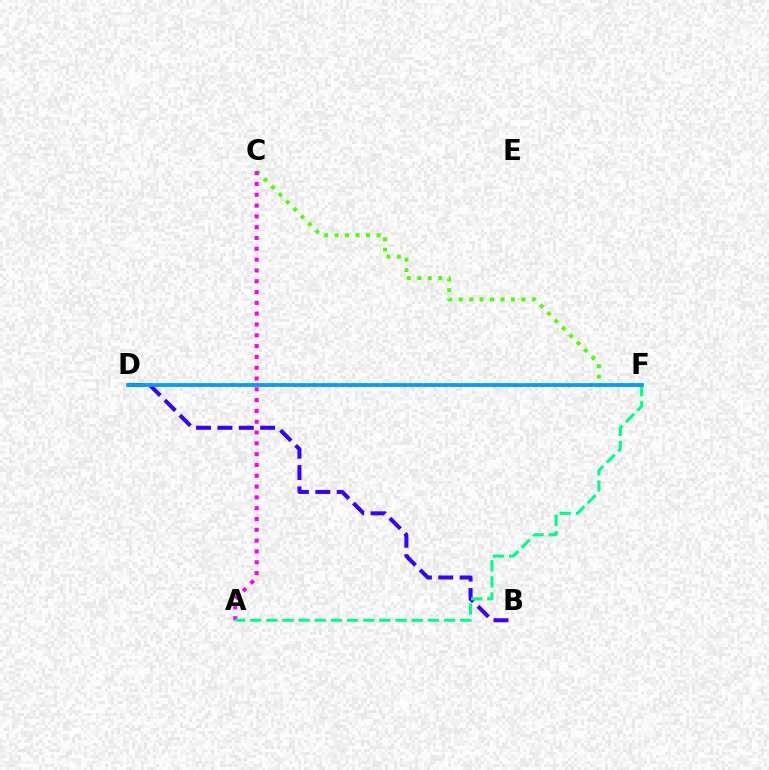{('D', 'F'): [{'color': '#ffd500', 'line_style': 'dotted', 'thickness': 2.77}, {'color': '#ff0000', 'line_style': 'dotted', 'thickness': 1.87}, {'color': '#009eff', 'line_style': 'solid', 'thickness': 2.68}], ('B', 'D'): [{'color': '#3700ff', 'line_style': 'dashed', 'thickness': 2.9}], ('C', 'F'): [{'color': '#4fff00', 'line_style': 'dotted', 'thickness': 2.84}], ('A', 'C'): [{'color': '#ff00ed', 'line_style': 'dotted', 'thickness': 2.94}], ('A', 'F'): [{'color': '#00ff86', 'line_style': 'dashed', 'thickness': 2.2}]}